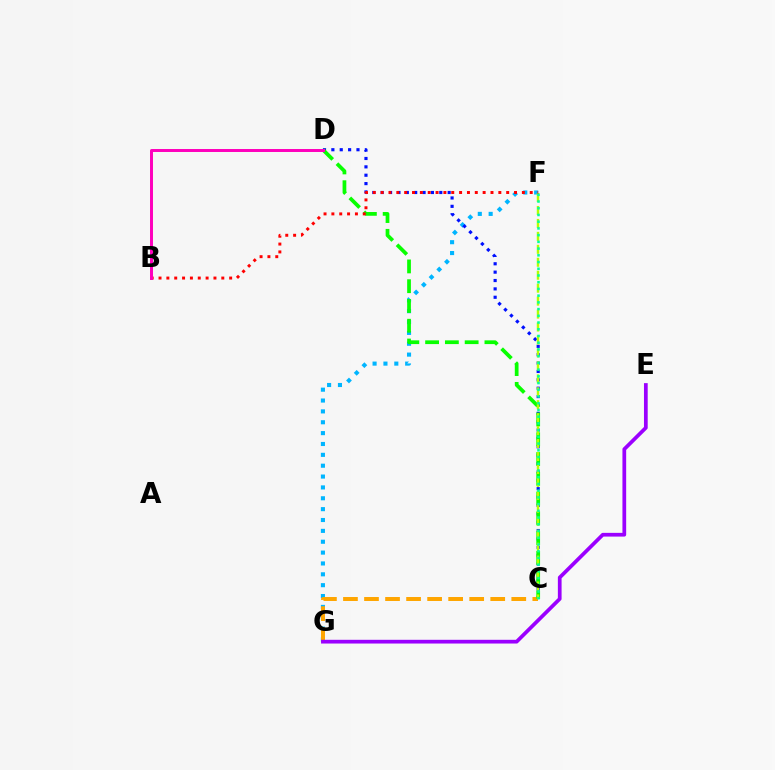{('F', 'G'): [{'color': '#00b5ff', 'line_style': 'dotted', 'thickness': 2.95}], ('C', 'D'): [{'color': '#0010ff', 'line_style': 'dotted', 'thickness': 2.27}, {'color': '#08ff00', 'line_style': 'dashed', 'thickness': 2.69}], ('C', 'G'): [{'color': '#ffa500', 'line_style': 'dashed', 'thickness': 2.86}], ('E', 'G'): [{'color': '#9b00ff', 'line_style': 'solid', 'thickness': 2.68}], ('C', 'F'): [{'color': '#b3ff00', 'line_style': 'dashed', 'thickness': 1.76}, {'color': '#00ff9d', 'line_style': 'dotted', 'thickness': 1.83}], ('B', 'F'): [{'color': '#ff0000', 'line_style': 'dotted', 'thickness': 2.13}], ('B', 'D'): [{'color': '#ff00bd', 'line_style': 'solid', 'thickness': 2.14}]}